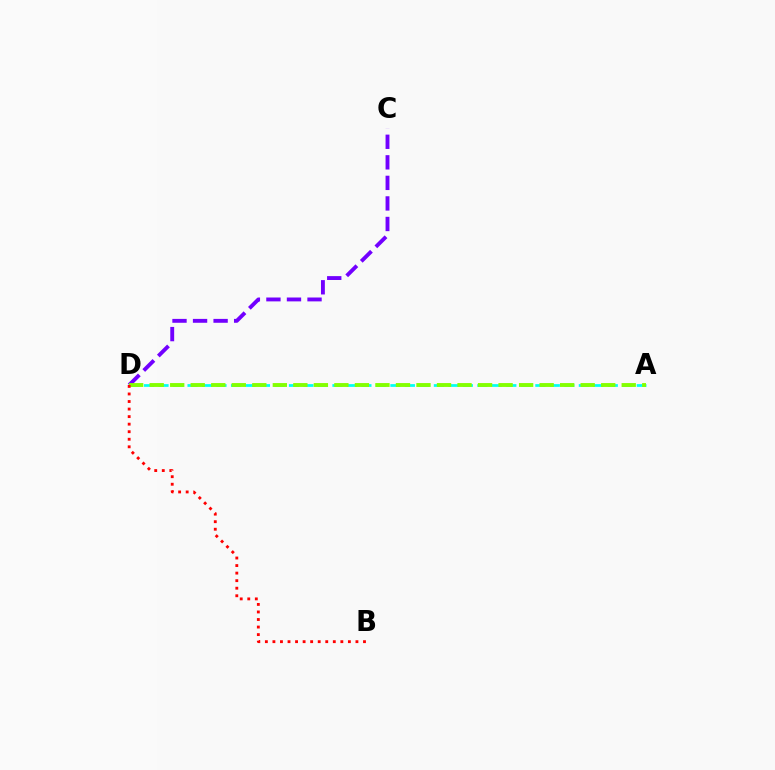{('A', 'D'): [{'color': '#00fff6', 'line_style': 'dashed', 'thickness': 1.97}, {'color': '#84ff00', 'line_style': 'dashed', 'thickness': 2.79}], ('C', 'D'): [{'color': '#7200ff', 'line_style': 'dashed', 'thickness': 2.79}], ('B', 'D'): [{'color': '#ff0000', 'line_style': 'dotted', 'thickness': 2.05}]}